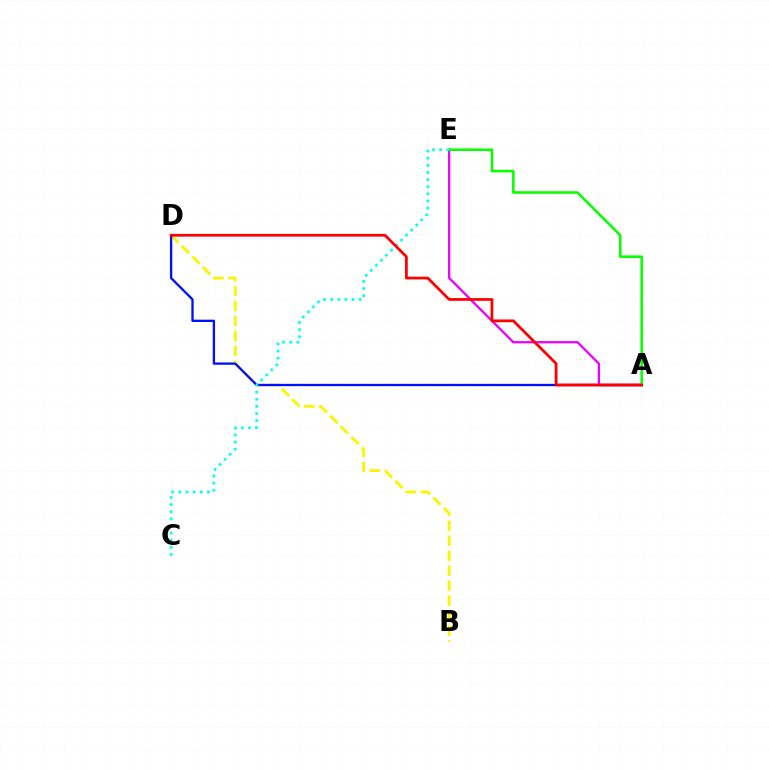{('B', 'D'): [{'color': '#fcf500', 'line_style': 'dashed', 'thickness': 2.03}], ('A', 'D'): [{'color': '#0010ff', 'line_style': 'solid', 'thickness': 1.67}, {'color': '#ff0000', 'line_style': 'solid', 'thickness': 1.99}], ('A', 'E'): [{'color': '#ee00ff', 'line_style': 'solid', 'thickness': 1.65}, {'color': '#08ff00', 'line_style': 'solid', 'thickness': 1.84}], ('C', 'E'): [{'color': '#00fff6', 'line_style': 'dotted', 'thickness': 1.94}]}